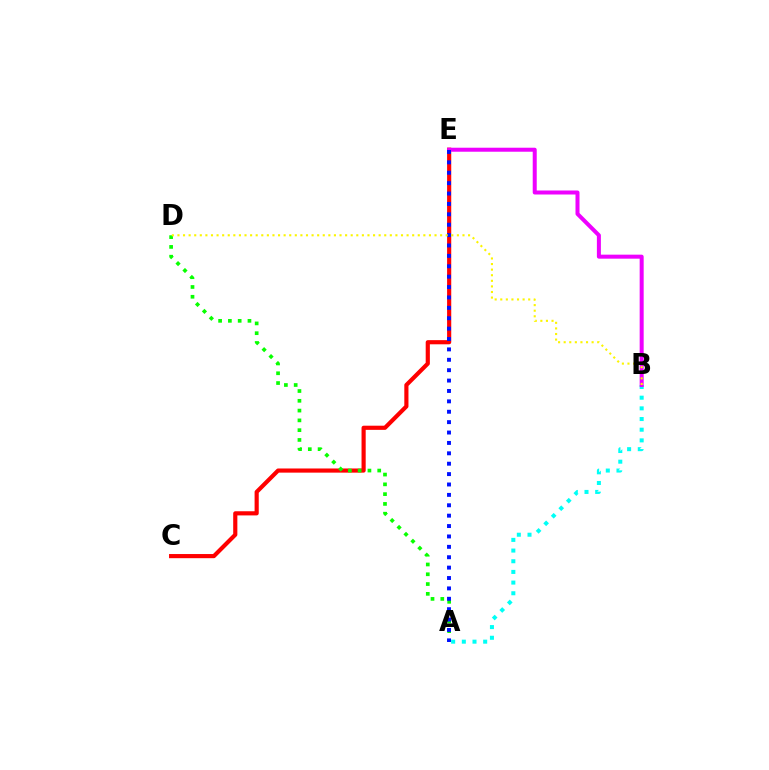{('C', 'E'): [{'color': '#ff0000', 'line_style': 'solid', 'thickness': 2.99}], ('A', 'B'): [{'color': '#00fff6', 'line_style': 'dotted', 'thickness': 2.9}], ('B', 'E'): [{'color': '#ee00ff', 'line_style': 'solid', 'thickness': 2.89}], ('A', 'D'): [{'color': '#08ff00', 'line_style': 'dotted', 'thickness': 2.66}], ('A', 'E'): [{'color': '#0010ff', 'line_style': 'dotted', 'thickness': 2.82}], ('B', 'D'): [{'color': '#fcf500', 'line_style': 'dotted', 'thickness': 1.52}]}